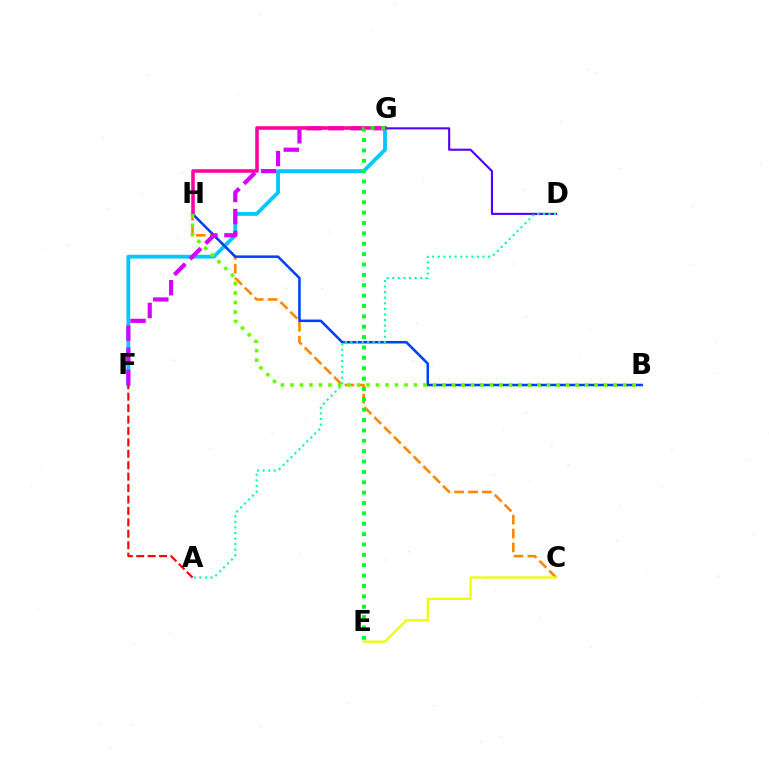{('C', 'H'): [{'color': '#ff8800', 'line_style': 'dashed', 'thickness': 1.88}], ('F', 'G'): [{'color': '#00c7ff', 'line_style': 'solid', 'thickness': 2.74}, {'color': '#d600ff', 'line_style': 'dashed', 'thickness': 3.0}], ('A', 'F'): [{'color': '#ff0000', 'line_style': 'dashed', 'thickness': 1.55}], ('B', 'H'): [{'color': '#003fff', 'line_style': 'solid', 'thickness': 1.83}, {'color': '#66ff00', 'line_style': 'dotted', 'thickness': 2.58}], ('C', 'E'): [{'color': '#eeff00', 'line_style': 'solid', 'thickness': 1.61}], ('D', 'G'): [{'color': '#4f00ff', 'line_style': 'solid', 'thickness': 1.52}], ('G', 'H'): [{'color': '#ff00a0', 'line_style': 'solid', 'thickness': 2.55}], ('A', 'D'): [{'color': '#00ffaf', 'line_style': 'dotted', 'thickness': 1.52}], ('E', 'G'): [{'color': '#00ff27', 'line_style': 'dotted', 'thickness': 2.82}]}